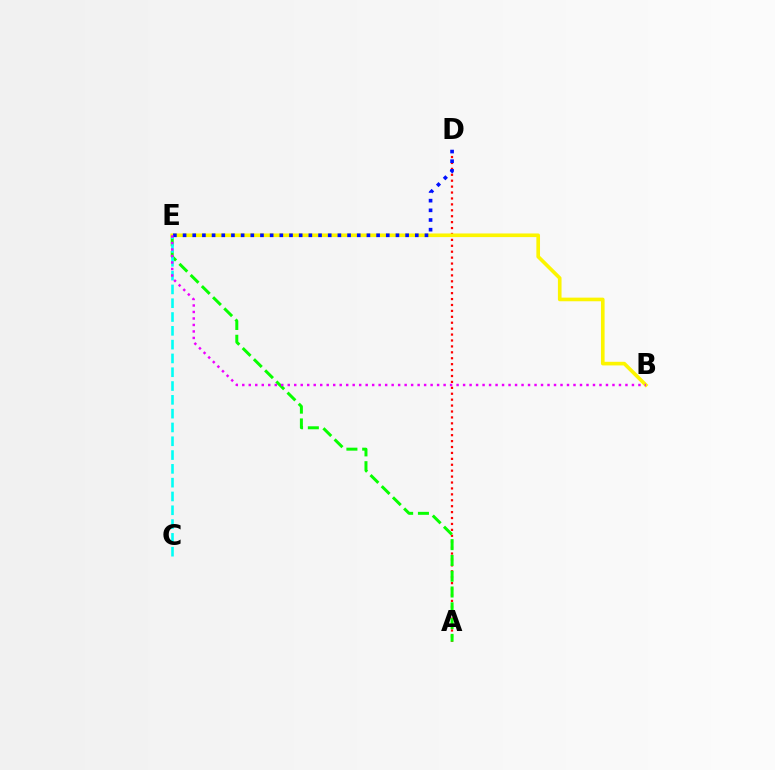{('A', 'D'): [{'color': '#ff0000', 'line_style': 'dotted', 'thickness': 1.61}], ('A', 'E'): [{'color': '#08ff00', 'line_style': 'dashed', 'thickness': 2.15}], ('C', 'E'): [{'color': '#00fff6', 'line_style': 'dashed', 'thickness': 1.88}], ('B', 'E'): [{'color': '#fcf500', 'line_style': 'solid', 'thickness': 2.62}, {'color': '#ee00ff', 'line_style': 'dotted', 'thickness': 1.76}], ('D', 'E'): [{'color': '#0010ff', 'line_style': 'dotted', 'thickness': 2.63}]}